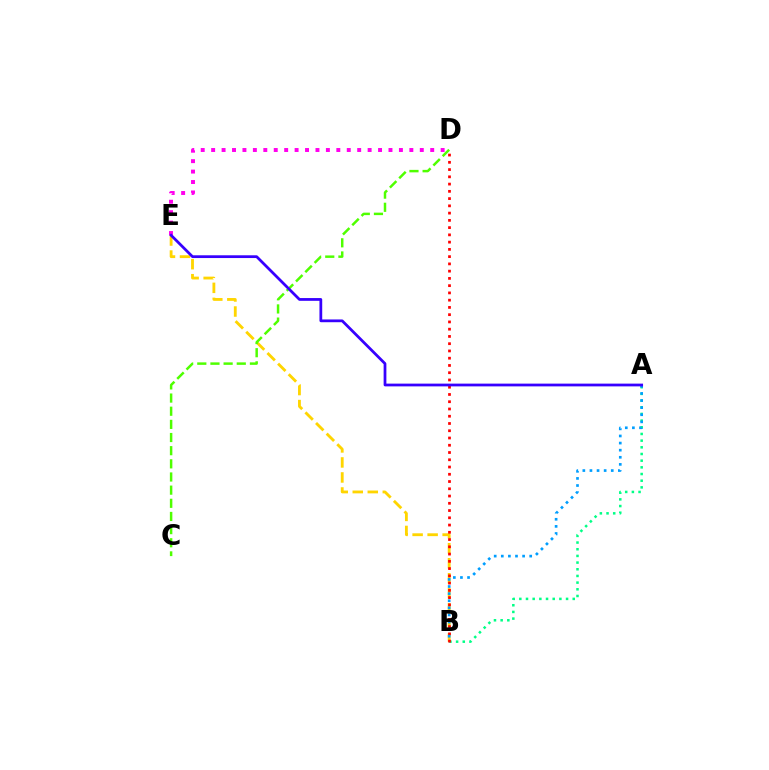{('B', 'E'): [{'color': '#ffd500', 'line_style': 'dashed', 'thickness': 2.04}], ('C', 'D'): [{'color': '#4fff00', 'line_style': 'dashed', 'thickness': 1.79}], ('A', 'B'): [{'color': '#00ff86', 'line_style': 'dotted', 'thickness': 1.81}, {'color': '#009eff', 'line_style': 'dotted', 'thickness': 1.93}], ('B', 'D'): [{'color': '#ff0000', 'line_style': 'dotted', 'thickness': 1.97}], ('D', 'E'): [{'color': '#ff00ed', 'line_style': 'dotted', 'thickness': 2.83}], ('A', 'E'): [{'color': '#3700ff', 'line_style': 'solid', 'thickness': 1.99}]}